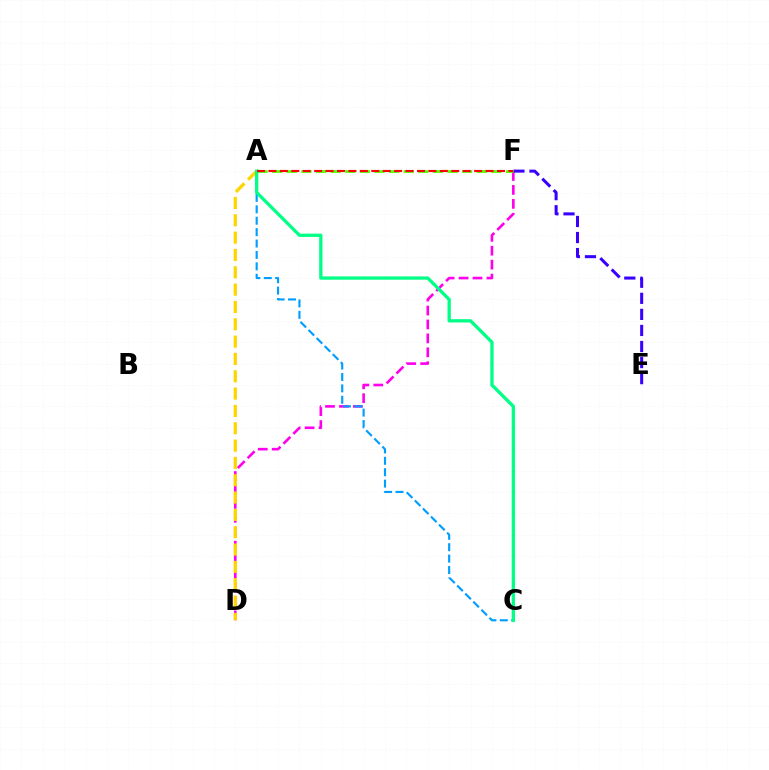{('D', 'F'): [{'color': '#ff00ed', 'line_style': 'dashed', 'thickness': 1.89}], ('E', 'F'): [{'color': '#3700ff', 'line_style': 'dashed', 'thickness': 2.18}], ('A', 'D'): [{'color': '#ffd500', 'line_style': 'dashed', 'thickness': 2.35}], ('A', 'C'): [{'color': '#009eff', 'line_style': 'dashed', 'thickness': 1.55}, {'color': '#00ff86', 'line_style': 'solid', 'thickness': 2.38}], ('A', 'F'): [{'color': '#4fff00', 'line_style': 'dashed', 'thickness': 1.98}, {'color': '#ff0000', 'line_style': 'dashed', 'thickness': 1.55}]}